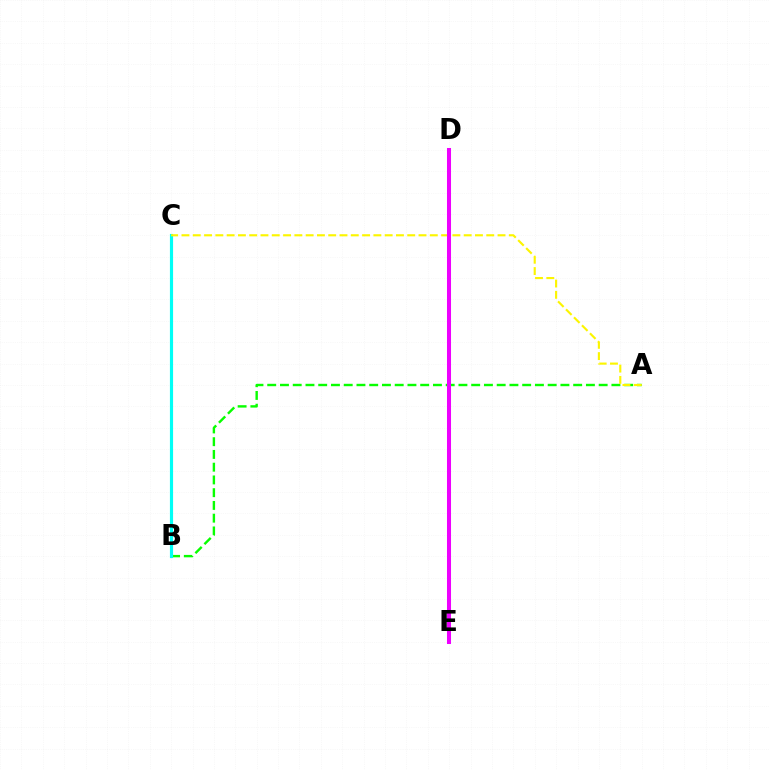{('A', 'B'): [{'color': '#08ff00', 'line_style': 'dashed', 'thickness': 1.73}], ('D', 'E'): [{'color': '#0010ff', 'line_style': 'solid', 'thickness': 1.73}, {'color': '#ff0000', 'line_style': 'dashed', 'thickness': 1.54}, {'color': '#ee00ff', 'line_style': 'solid', 'thickness': 2.9}], ('B', 'C'): [{'color': '#00fff6', 'line_style': 'solid', 'thickness': 2.27}], ('A', 'C'): [{'color': '#fcf500', 'line_style': 'dashed', 'thickness': 1.53}]}